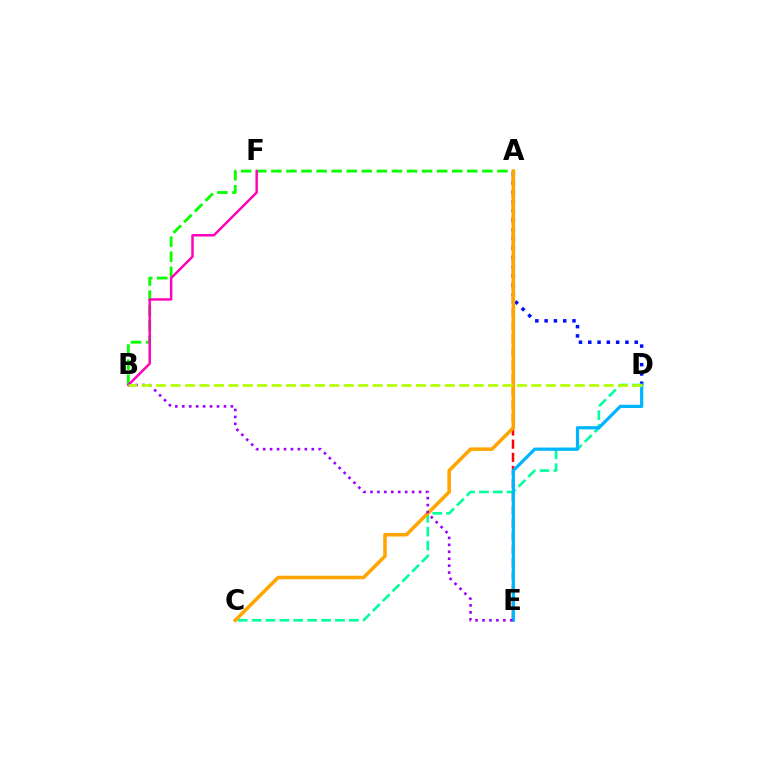{('A', 'D'): [{'color': '#0010ff', 'line_style': 'dotted', 'thickness': 2.52}], ('C', 'D'): [{'color': '#00ff9d', 'line_style': 'dashed', 'thickness': 1.89}], ('A', 'B'): [{'color': '#08ff00', 'line_style': 'dashed', 'thickness': 2.05}], ('A', 'E'): [{'color': '#ff0000', 'line_style': 'dashed', 'thickness': 1.79}], ('A', 'C'): [{'color': '#ffa500', 'line_style': 'solid', 'thickness': 2.55}], ('D', 'E'): [{'color': '#00b5ff', 'line_style': 'solid', 'thickness': 2.32}], ('B', 'F'): [{'color': '#ff00bd', 'line_style': 'solid', 'thickness': 1.77}], ('B', 'E'): [{'color': '#9b00ff', 'line_style': 'dotted', 'thickness': 1.89}], ('B', 'D'): [{'color': '#b3ff00', 'line_style': 'dashed', 'thickness': 1.96}]}